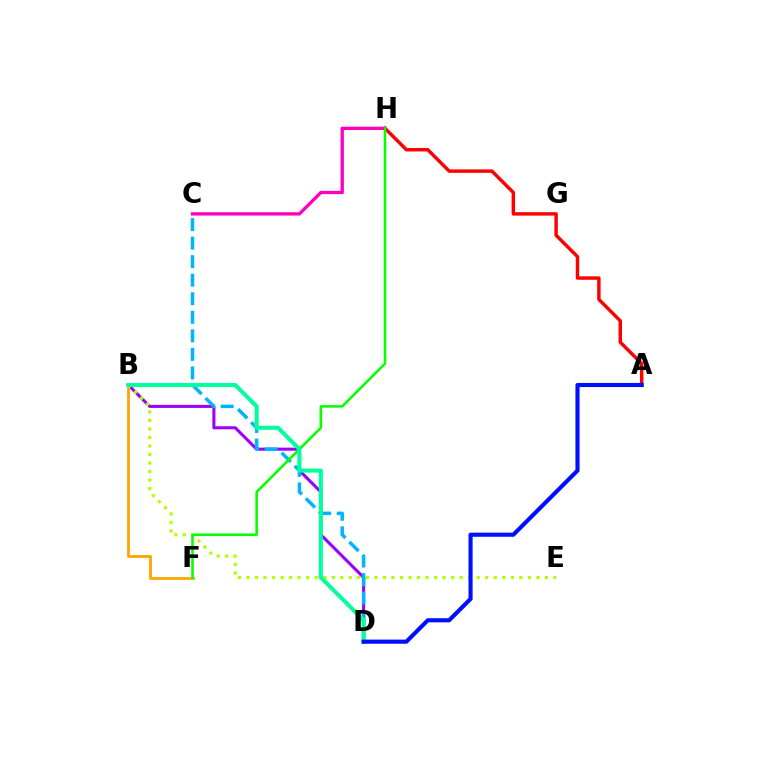{('C', 'H'): [{'color': '#ff00bd', 'line_style': 'solid', 'thickness': 2.39}], ('B', 'D'): [{'color': '#9b00ff', 'line_style': 'solid', 'thickness': 2.2}, {'color': '#00ff9d', 'line_style': 'solid', 'thickness': 2.91}], ('B', 'F'): [{'color': '#ffa500', 'line_style': 'solid', 'thickness': 2.01}], ('B', 'E'): [{'color': '#b3ff00', 'line_style': 'dotted', 'thickness': 2.32}], ('A', 'H'): [{'color': '#ff0000', 'line_style': 'solid', 'thickness': 2.48}], ('C', 'D'): [{'color': '#00b5ff', 'line_style': 'dashed', 'thickness': 2.52}], ('F', 'H'): [{'color': '#08ff00', 'line_style': 'solid', 'thickness': 1.85}], ('A', 'D'): [{'color': '#0010ff', 'line_style': 'solid', 'thickness': 2.97}]}